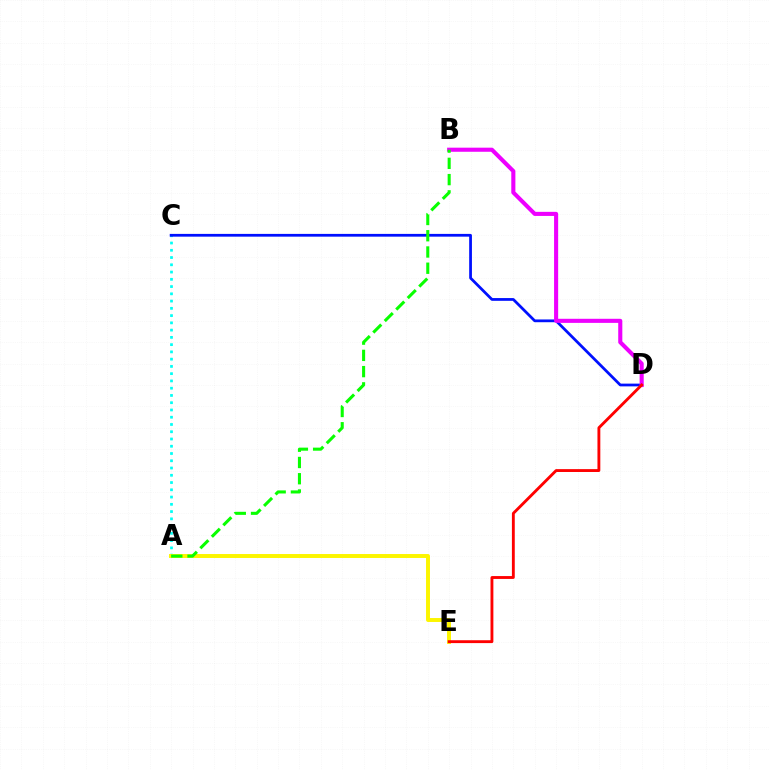{('A', 'C'): [{'color': '#00fff6', 'line_style': 'dotted', 'thickness': 1.97}], ('C', 'D'): [{'color': '#0010ff', 'line_style': 'solid', 'thickness': 1.99}], ('B', 'D'): [{'color': '#ee00ff', 'line_style': 'solid', 'thickness': 2.95}], ('A', 'E'): [{'color': '#fcf500', 'line_style': 'solid', 'thickness': 2.84}], ('A', 'B'): [{'color': '#08ff00', 'line_style': 'dashed', 'thickness': 2.21}], ('D', 'E'): [{'color': '#ff0000', 'line_style': 'solid', 'thickness': 2.06}]}